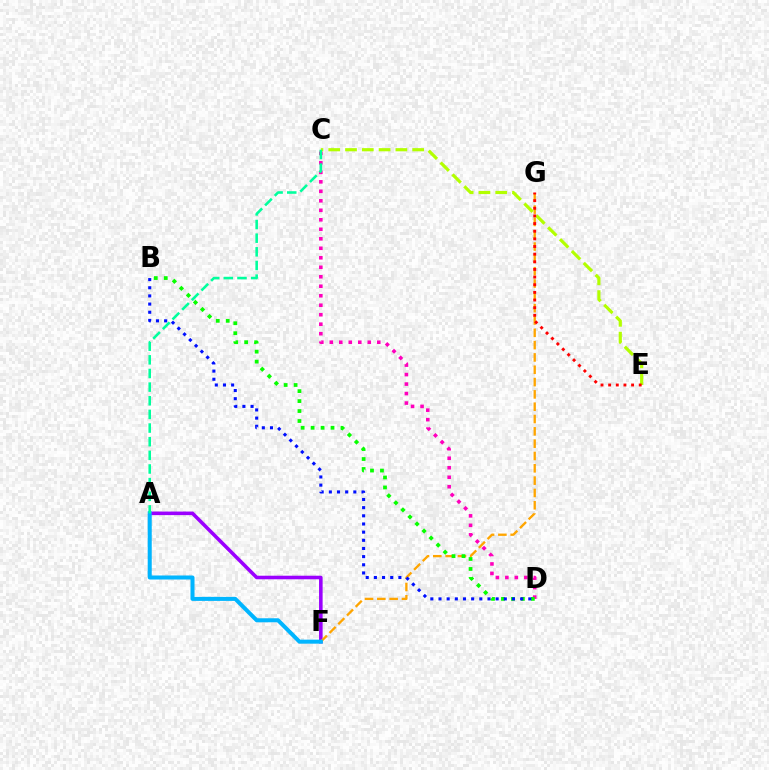{('A', 'F'): [{'color': '#9b00ff', 'line_style': 'solid', 'thickness': 2.57}, {'color': '#00b5ff', 'line_style': 'solid', 'thickness': 2.89}], ('F', 'G'): [{'color': '#ffa500', 'line_style': 'dashed', 'thickness': 1.67}], ('C', 'D'): [{'color': '#ff00bd', 'line_style': 'dotted', 'thickness': 2.58}], ('C', 'E'): [{'color': '#b3ff00', 'line_style': 'dashed', 'thickness': 2.28}], ('A', 'C'): [{'color': '#00ff9d', 'line_style': 'dashed', 'thickness': 1.85}], ('B', 'D'): [{'color': '#08ff00', 'line_style': 'dotted', 'thickness': 2.71}, {'color': '#0010ff', 'line_style': 'dotted', 'thickness': 2.22}], ('E', 'G'): [{'color': '#ff0000', 'line_style': 'dotted', 'thickness': 2.08}]}